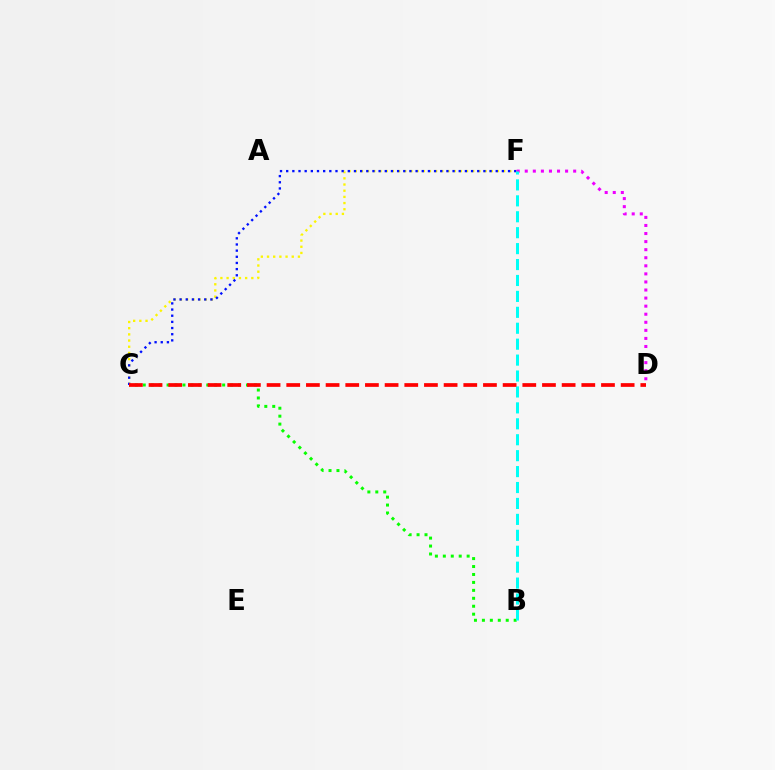{('C', 'F'): [{'color': '#fcf500', 'line_style': 'dotted', 'thickness': 1.68}, {'color': '#0010ff', 'line_style': 'dotted', 'thickness': 1.67}], ('B', 'C'): [{'color': '#08ff00', 'line_style': 'dotted', 'thickness': 2.16}], ('D', 'F'): [{'color': '#ee00ff', 'line_style': 'dotted', 'thickness': 2.19}], ('B', 'F'): [{'color': '#00fff6', 'line_style': 'dashed', 'thickness': 2.16}], ('C', 'D'): [{'color': '#ff0000', 'line_style': 'dashed', 'thickness': 2.67}]}